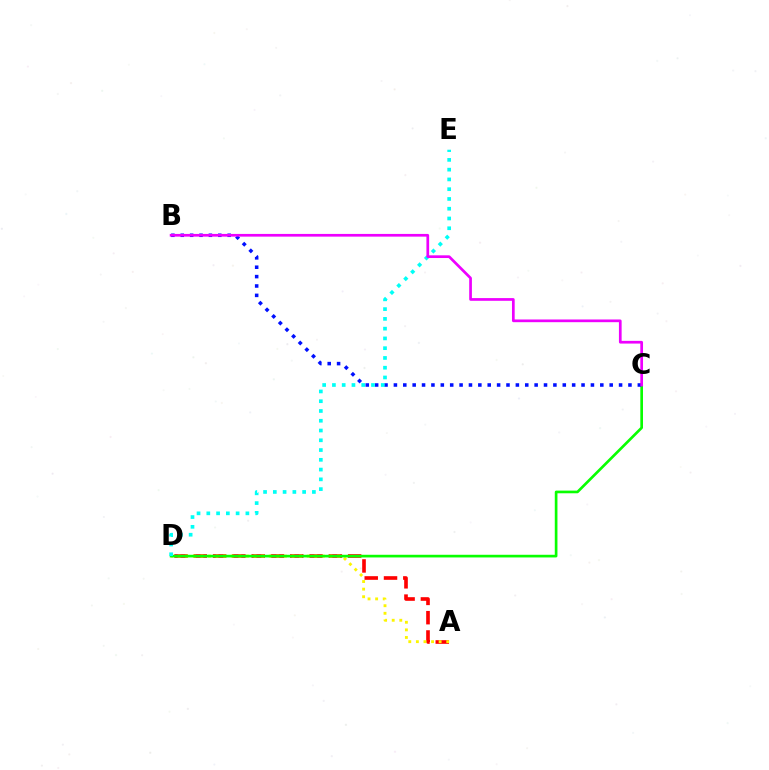{('A', 'D'): [{'color': '#ff0000', 'line_style': 'dashed', 'thickness': 2.62}, {'color': '#fcf500', 'line_style': 'dotted', 'thickness': 2.06}], ('C', 'D'): [{'color': '#08ff00', 'line_style': 'solid', 'thickness': 1.92}], ('B', 'C'): [{'color': '#0010ff', 'line_style': 'dotted', 'thickness': 2.55}, {'color': '#ee00ff', 'line_style': 'solid', 'thickness': 1.95}], ('D', 'E'): [{'color': '#00fff6', 'line_style': 'dotted', 'thickness': 2.65}]}